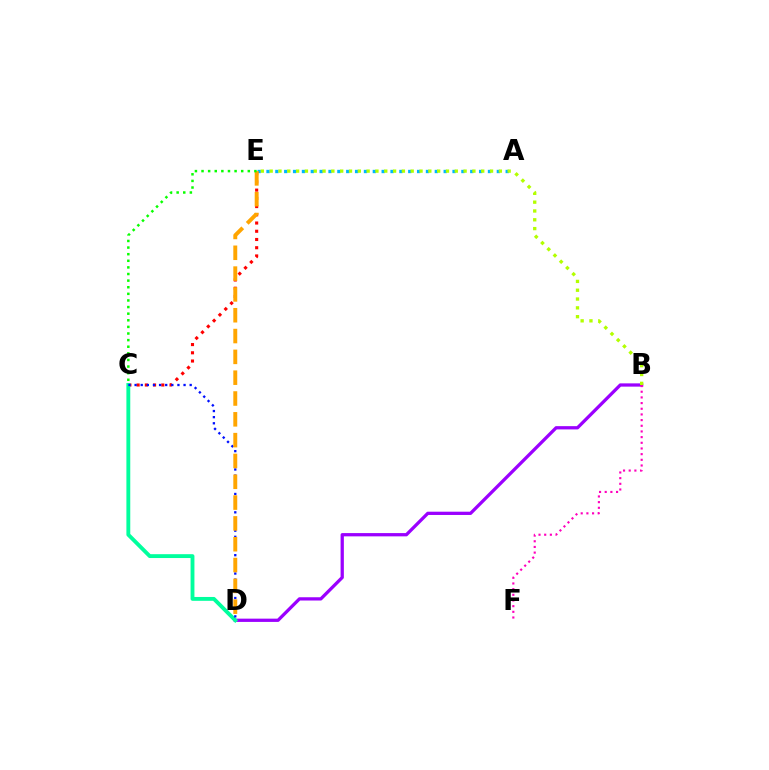{('A', 'E'): [{'color': '#00b5ff', 'line_style': 'dotted', 'thickness': 2.41}], ('B', 'D'): [{'color': '#9b00ff', 'line_style': 'solid', 'thickness': 2.35}], ('B', 'F'): [{'color': '#ff00bd', 'line_style': 'dotted', 'thickness': 1.54}], ('C', 'E'): [{'color': '#ff0000', 'line_style': 'dotted', 'thickness': 2.24}, {'color': '#08ff00', 'line_style': 'dotted', 'thickness': 1.8}], ('C', 'D'): [{'color': '#00ff9d', 'line_style': 'solid', 'thickness': 2.78}, {'color': '#0010ff', 'line_style': 'dotted', 'thickness': 1.66}], ('D', 'E'): [{'color': '#ffa500', 'line_style': 'dashed', 'thickness': 2.83}], ('B', 'E'): [{'color': '#b3ff00', 'line_style': 'dotted', 'thickness': 2.39}]}